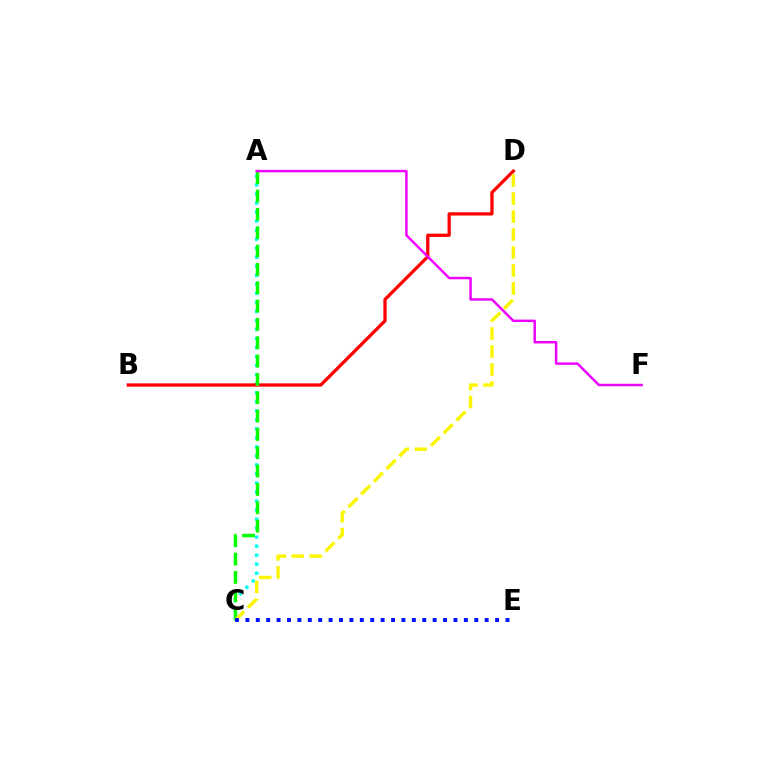{('A', 'C'): [{'color': '#00fff6', 'line_style': 'dotted', 'thickness': 2.45}, {'color': '#08ff00', 'line_style': 'dashed', 'thickness': 2.49}], ('B', 'D'): [{'color': '#ff0000', 'line_style': 'solid', 'thickness': 2.35}], ('C', 'D'): [{'color': '#fcf500', 'line_style': 'dashed', 'thickness': 2.44}], ('C', 'E'): [{'color': '#0010ff', 'line_style': 'dotted', 'thickness': 2.83}], ('A', 'F'): [{'color': '#ee00ff', 'line_style': 'solid', 'thickness': 1.76}]}